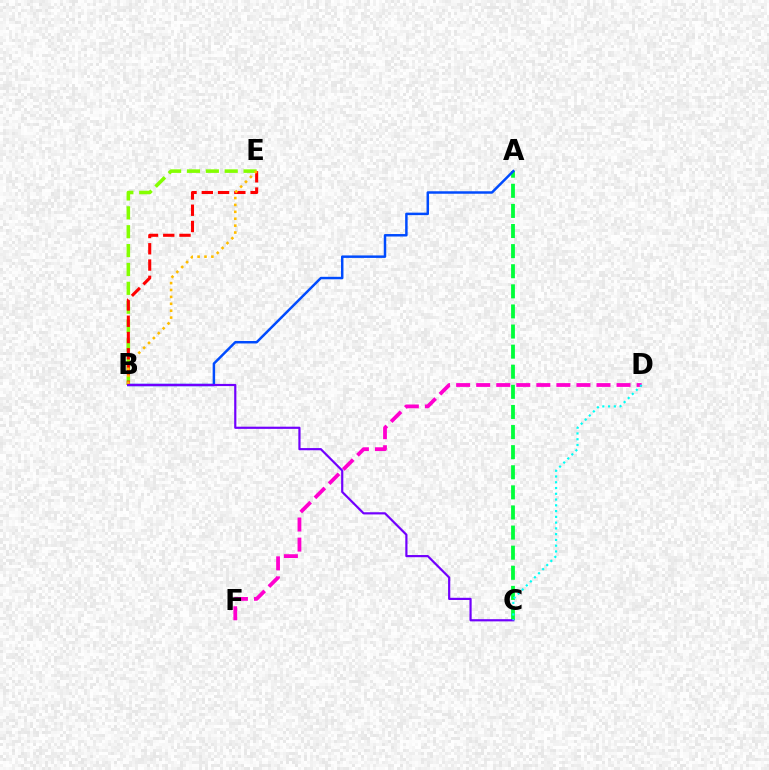{('D', 'F'): [{'color': '#ff00cf', 'line_style': 'dashed', 'thickness': 2.72}], ('A', 'C'): [{'color': '#00ff39', 'line_style': 'dashed', 'thickness': 2.73}], ('B', 'E'): [{'color': '#84ff00', 'line_style': 'dashed', 'thickness': 2.56}, {'color': '#ff0000', 'line_style': 'dashed', 'thickness': 2.21}, {'color': '#ffbd00', 'line_style': 'dotted', 'thickness': 1.87}], ('A', 'B'): [{'color': '#004bff', 'line_style': 'solid', 'thickness': 1.78}], ('B', 'C'): [{'color': '#7200ff', 'line_style': 'solid', 'thickness': 1.58}], ('C', 'D'): [{'color': '#00fff6', 'line_style': 'dotted', 'thickness': 1.57}]}